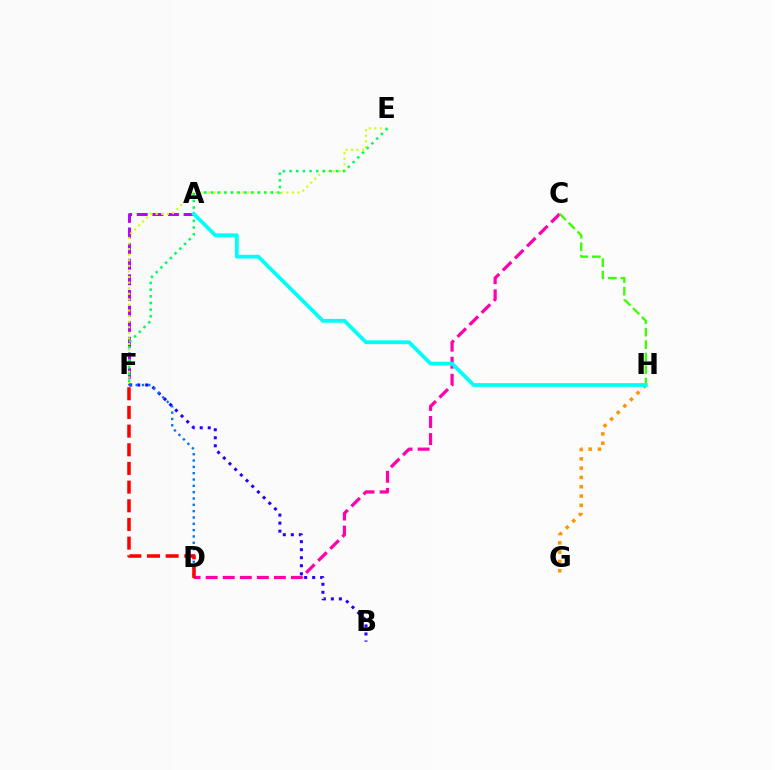{('A', 'F'): [{'color': '#b900ff', 'line_style': 'dashed', 'thickness': 2.12}], ('C', 'D'): [{'color': '#ff00ac', 'line_style': 'dashed', 'thickness': 2.32}], ('E', 'F'): [{'color': '#d1ff00', 'line_style': 'dotted', 'thickness': 1.52}, {'color': '#00ff5c', 'line_style': 'dotted', 'thickness': 1.81}], ('G', 'H'): [{'color': '#ff9400', 'line_style': 'dotted', 'thickness': 2.53}], ('B', 'F'): [{'color': '#2500ff', 'line_style': 'dotted', 'thickness': 2.18}], ('C', 'H'): [{'color': '#3dff00', 'line_style': 'dashed', 'thickness': 1.7}], ('D', 'F'): [{'color': '#0074ff', 'line_style': 'dotted', 'thickness': 1.72}, {'color': '#ff0000', 'line_style': 'dashed', 'thickness': 2.54}], ('A', 'H'): [{'color': '#00fff6', 'line_style': 'solid', 'thickness': 2.73}]}